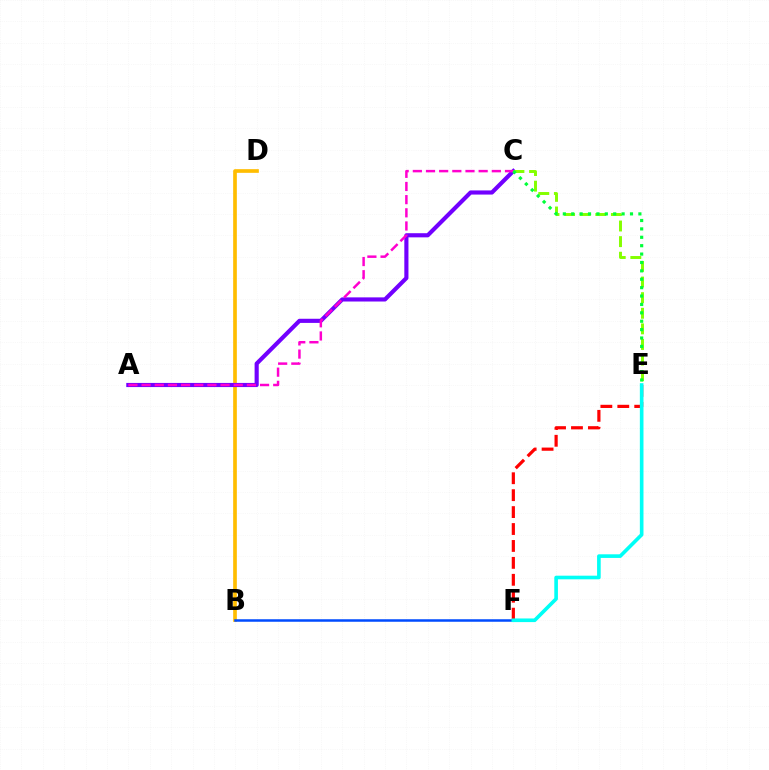{('B', 'D'): [{'color': '#ffbd00', 'line_style': 'solid', 'thickness': 2.64}], ('A', 'C'): [{'color': '#7200ff', 'line_style': 'solid', 'thickness': 2.98}, {'color': '#ff00cf', 'line_style': 'dashed', 'thickness': 1.79}], ('C', 'E'): [{'color': '#84ff00', 'line_style': 'dashed', 'thickness': 2.12}, {'color': '#00ff39', 'line_style': 'dotted', 'thickness': 2.28}], ('B', 'F'): [{'color': '#004bff', 'line_style': 'solid', 'thickness': 1.8}], ('E', 'F'): [{'color': '#ff0000', 'line_style': 'dashed', 'thickness': 2.3}, {'color': '#00fff6', 'line_style': 'solid', 'thickness': 2.61}]}